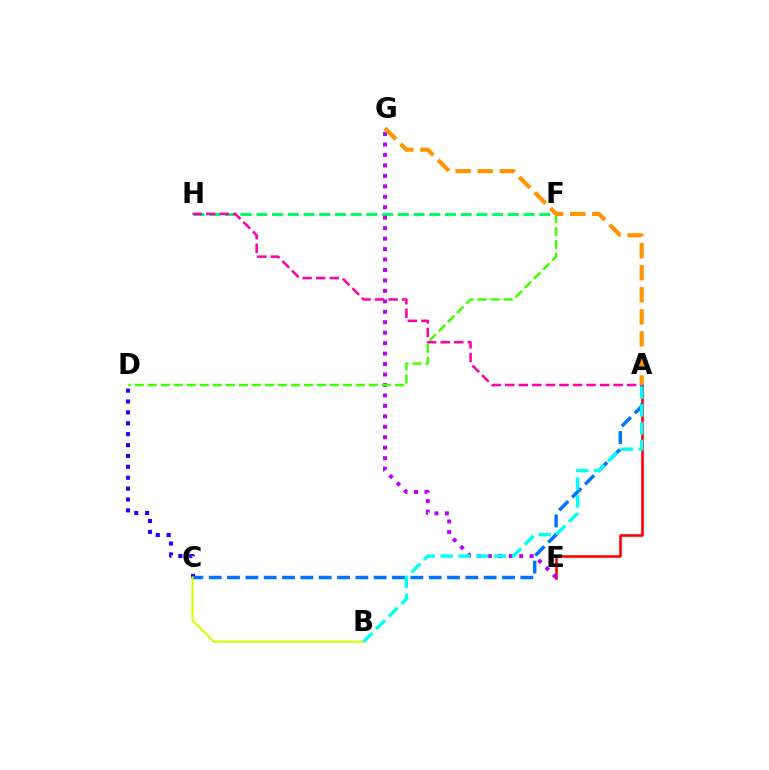{('C', 'D'): [{'color': '#2500ff', 'line_style': 'dotted', 'thickness': 2.96}], ('F', 'H'): [{'color': '#00ff5c', 'line_style': 'dashed', 'thickness': 2.14}], ('A', 'E'): [{'color': '#ff0000', 'line_style': 'solid', 'thickness': 1.87}], ('A', 'C'): [{'color': '#0074ff', 'line_style': 'dashed', 'thickness': 2.49}], ('E', 'G'): [{'color': '#b900ff', 'line_style': 'dotted', 'thickness': 2.84}], ('B', 'C'): [{'color': '#d1ff00', 'line_style': 'solid', 'thickness': 1.51}], ('D', 'F'): [{'color': '#3dff00', 'line_style': 'dashed', 'thickness': 1.77}], ('A', 'B'): [{'color': '#00fff6', 'line_style': 'dashed', 'thickness': 2.42}], ('A', 'H'): [{'color': '#ff00ac', 'line_style': 'dashed', 'thickness': 1.84}], ('A', 'G'): [{'color': '#ff9400', 'line_style': 'dashed', 'thickness': 2.99}]}